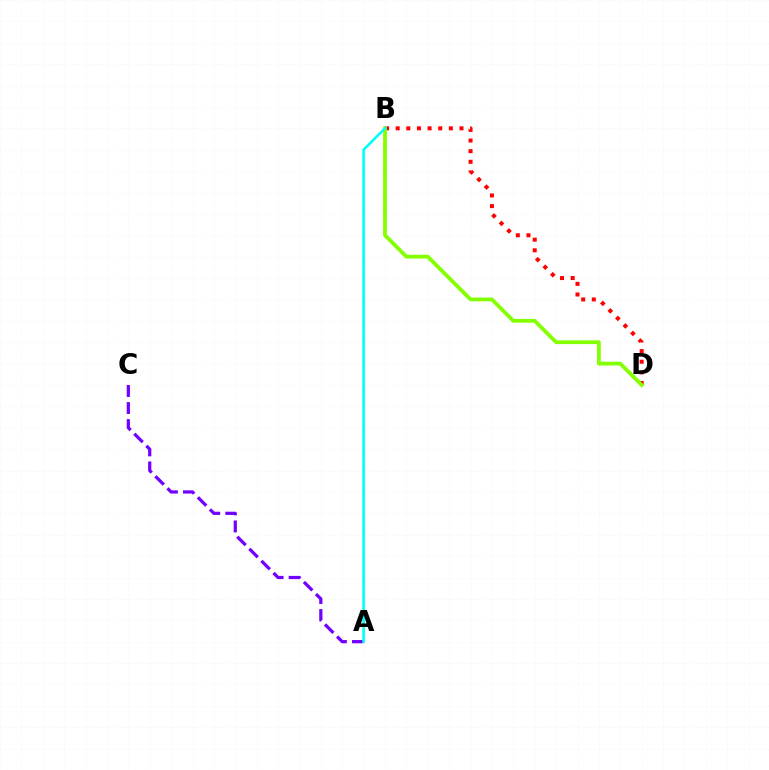{('B', 'D'): [{'color': '#ff0000', 'line_style': 'dotted', 'thickness': 2.89}, {'color': '#84ff00', 'line_style': 'solid', 'thickness': 2.73}], ('A', 'C'): [{'color': '#7200ff', 'line_style': 'dashed', 'thickness': 2.32}], ('A', 'B'): [{'color': '#00fff6', 'line_style': 'solid', 'thickness': 1.87}]}